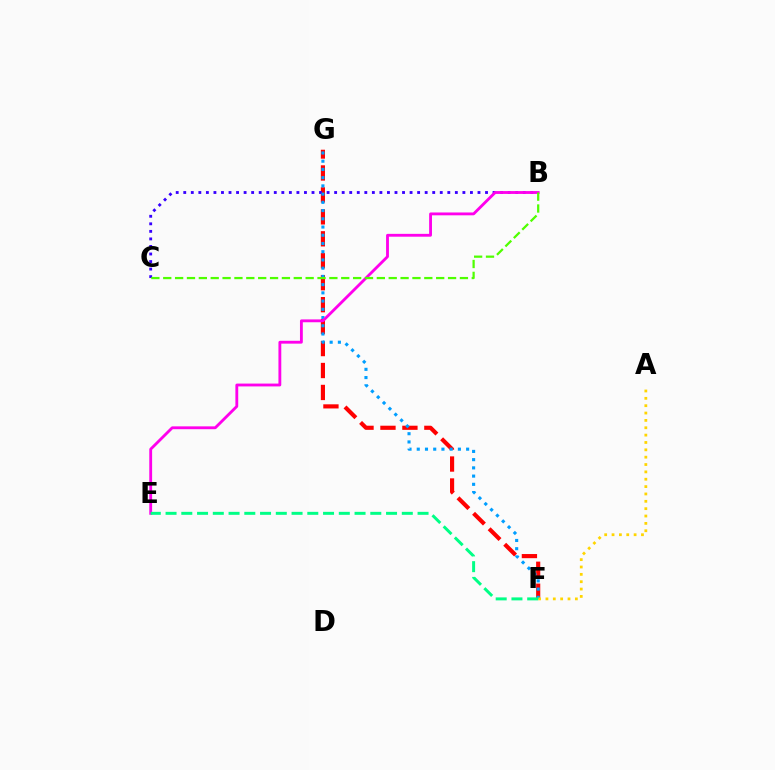{('F', 'G'): [{'color': '#ff0000', 'line_style': 'dashed', 'thickness': 2.98}, {'color': '#009eff', 'line_style': 'dotted', 'thickness': 2.24}], ('B', 'C'): [{'color': '#3700ff', 'line_style': 'dotted', 'thickness': 2.05}, {'color': '#4fff00', 'line_style': 'dashed', 'thickness': 1.61}], ('B', 'E'): [{'color': '#ff00ed', 'line_style': 'solid', 'thickness': 2.05}], ('A', 'F'): [{'color': '#ffd500', 'line_style': 'dotted', 'thickness': 2.0}], ('E', 'F'): [{'color': '#00ff86', 'line_style': 'dashed', 'thickness': 2.14}]}